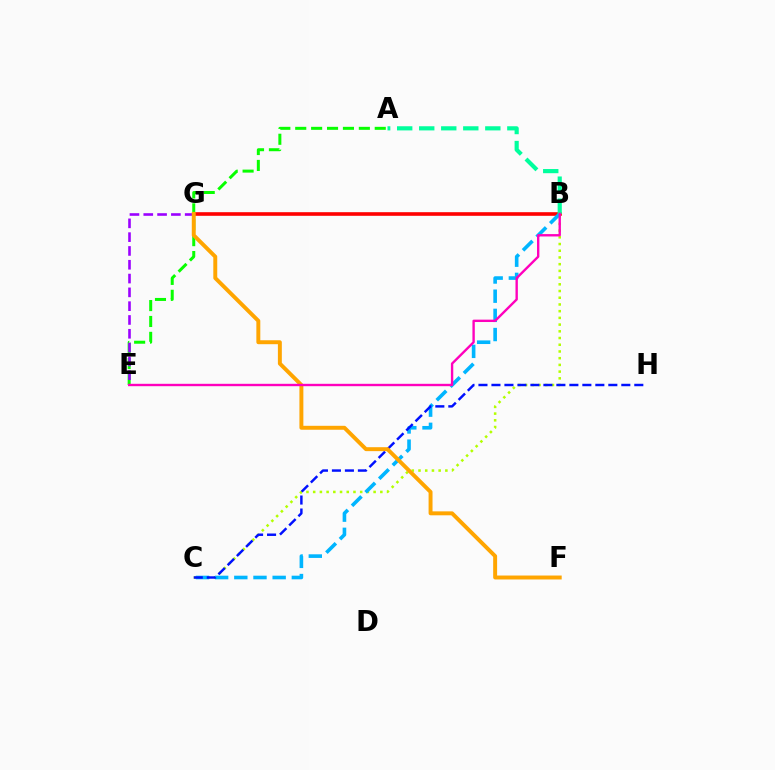{('A', 'E'): [{'color': '#08ff00', 'line_style': 'dashed', 'thickness': 2.16}], ('B', 'G'): [{'color': '#ff0000', 'line_style': 'solid', 'thickness': 2.6}], ('B', 'C'): [{'color': '#b3ff00', 'line_style': 'dotted', 'thickness': 1.82}, {'color': '#00b5ff', 'line_style': 'dashed', 'thickness': 2.6}], ('E', 'G'): [{'color': '#9b00ff', 'line_style': 'dashed', 'thickness': 1.88}], ('C', 'H'): [{'color': '#0010ff', 'line_style': 'dashed', 'thickness': 1.76}], ('A', 'B'): [{'color': '#00ff9d', 'line_style': 'dashed', 'thickness': 2.99}], ('F', 'G'): [{'color': '#ffa500', 'line_style': 'solid', 'thickness': 2.83}], ('B', 'E'): [{'color': '#ff00bd', 'line_style': 'solid', 'thickness': 1.71}]}